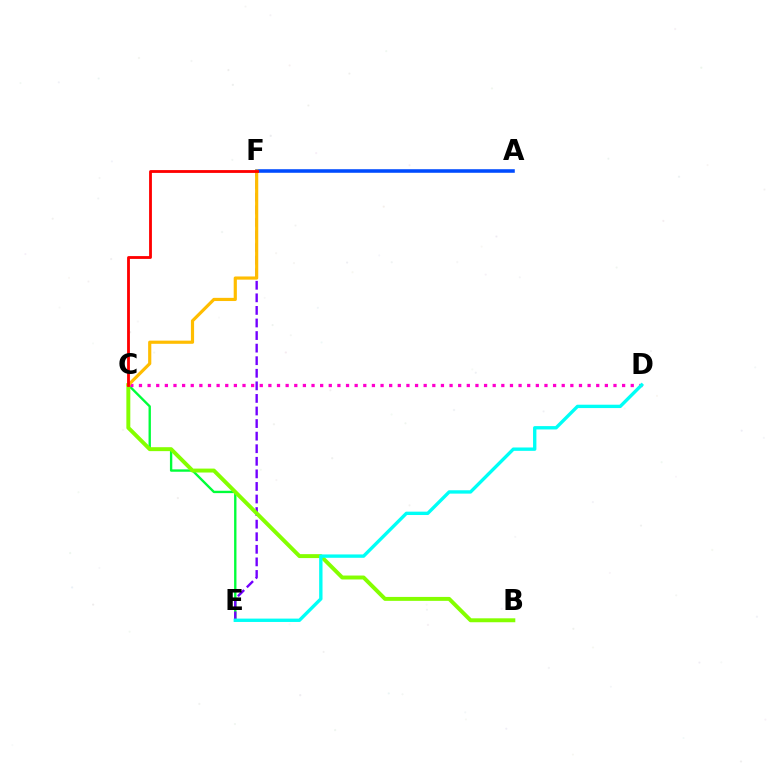{('C', 'E'): [{'color': '#00ff39', 'line_style': 'solid', 'thickness': 1.7}], ('A', 'F'): [{'color': '#004bff', 'line_style': 'solid', 'thickness': 2.57}], ('C', 'D'): [{'color': '#ff00cf', 'line_style': 'dotted', 'thickness': 2.34}], ('E', 'F'): [{'color': '#7200ff', 'line_style': 'dashed', 'thickness': 1.71}], ('B', 'C'): [{'color': '#84ff00', 'line_style': 'solid', 'thickness': 2.83}], ('D', 'E'): [{'color': '#00fff6', 'line_style': 'solid', 'thickness': 2.42}], ('C', 'F'): [{'color': '#ffbd00', 'line_style': 'solid', 'thickness': 2.29}, {'color': '#ff0000', 'line_style': 'solid', 'thickness': 2.03}]}